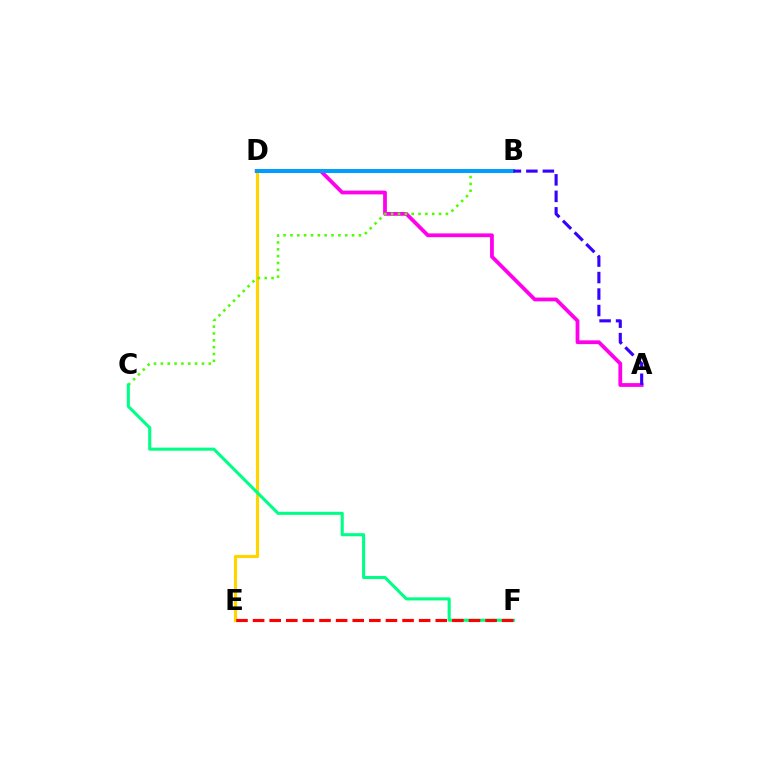{('A', 'D'): [{'color': '#ff00ed', 'line_style': 'solid', 'thickness': 2.72}], ('D', 'E'): [{'color': '#ffd500', 'line_style': 'solid', 'thickness': 2.27}], ('B', 'C'): [{'color': '#4fff00', 'line_style': 'dotted', 'thickness': 1.86}], ('B', 'D'): [{'color': '#009eff', 'line_style': 'solid', 'thickness': 2.86}], ('C', 'F'): [{'color': '#00ff86', 'line_style': 'solid', 'thickness': 2.21}], ('A', 'B'): [{'color': '#3700ff', 'line_style': 'dashed', 'thickness': 2.24}], ('E', 'F'): [{'color': '#ff0000', 'line_style': 'dashed', 'thickness': 2.26}]}